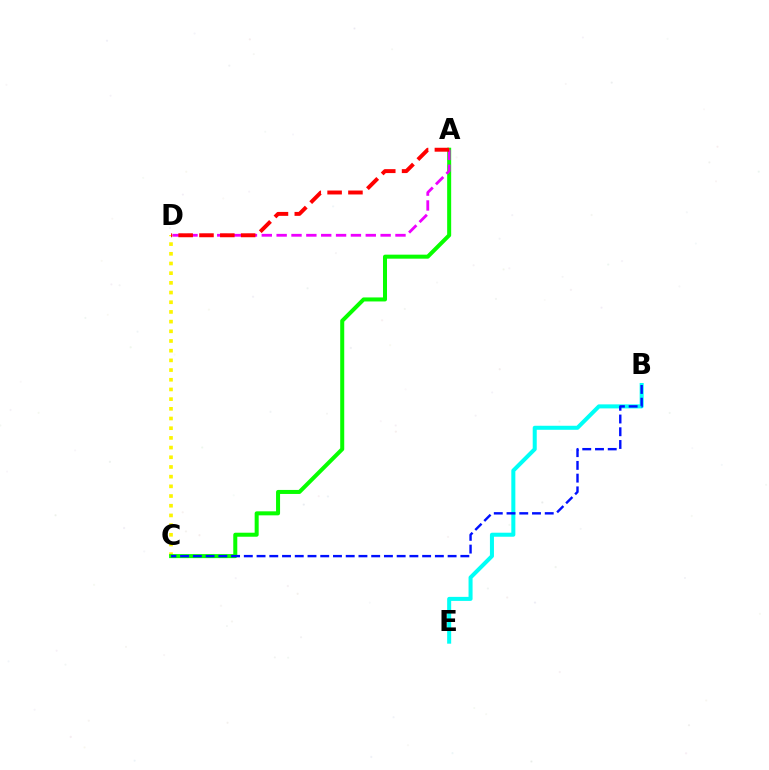{('B', 'E'): [{'color': '#00fff6', 'line_style': 'solid', 'thickness': 2.9}], ('C', 'D'): [{'color': '#fcf500', 'line_style': 'dotted', 'thickness': 2.63}], ('A', 'C'): [{'color': '#08ff00', 'line_style': 'solid', 'thickness': 2.89}], ('A', 'D'): [{'color': '#ee00ff', 'line_style': 'dashed', 'thickness': 2.02}, {'color': '#ff0000', 'line_style': 'dashed', 'thickness': 2.83}], ('B', 'C'): [{'color': '#0010ff', 'line_style': 'dashed', 'thickness': 1.73}]}